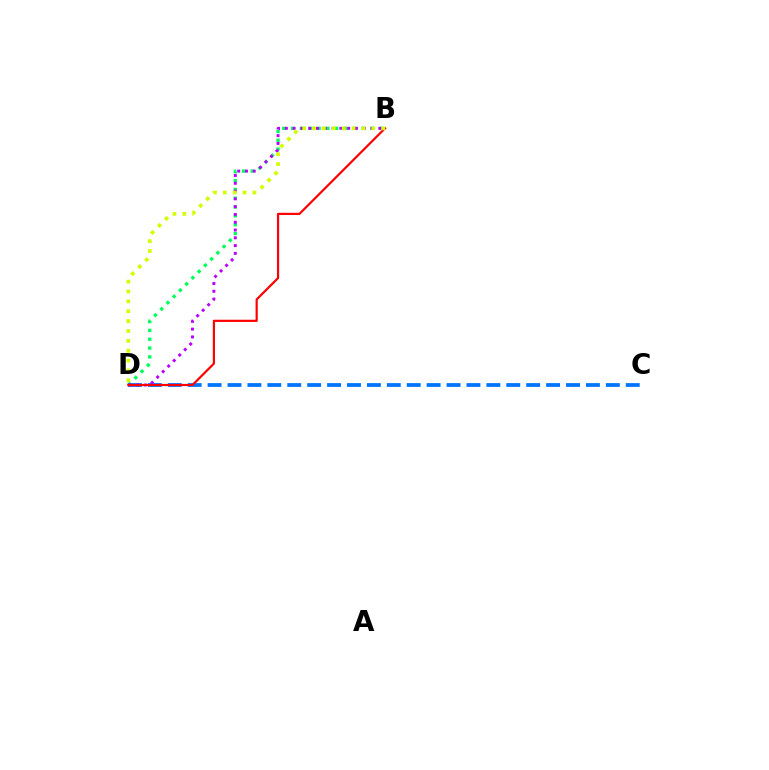{('B', 'D'): [{'color': '#00ff5c', 'line_style': 'dotted', 'thickness': 2.4}, {'color': '#b900ff', 'line_style': 'dotted', 'thickness': 2.12}, {'color': '#ff0000', 'line_style': 'solid', 'thickness': 1.58}, {'color': '#d1ff00', 'line_style': 'dotted', 'thickness': 2.68}], ('C', 'D'): [{'color': '#0074ff', 'line_style': 'dashed', 'thickness': 2.7}]}